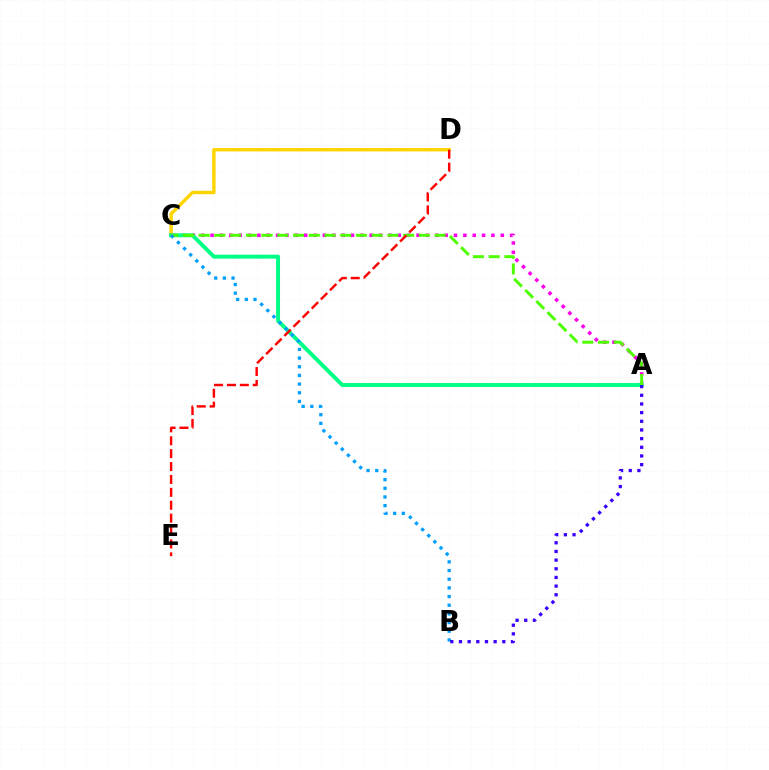{('C', 'D'): [{'color': '#ffd500', 'line_style': 'solid', 'thickness': 2.45}], ('A', 'C'): [{'color': '#ff00ed', 'line_style': 'dotted', 'thickness': 2.54}, {'color': '#00ff86', 'line_style': 'solid', 'thickness': 2.84}, {'color': '#4fff00', 'line_style': 'dashed', 'thickness': 2.14}], ('D', 'E'): [{'color': '#ff0000', 'line_style': 'dashed', 'thickness': 1.75}], ('B', 'C'): [{'color': '#009eff', 'line_style': 'dotted', 'thickness': 2.36}], ('A', 'B'): [{'color': '#3700ff', 'line_style': 'dotted', 'thickness': 2.35}]}